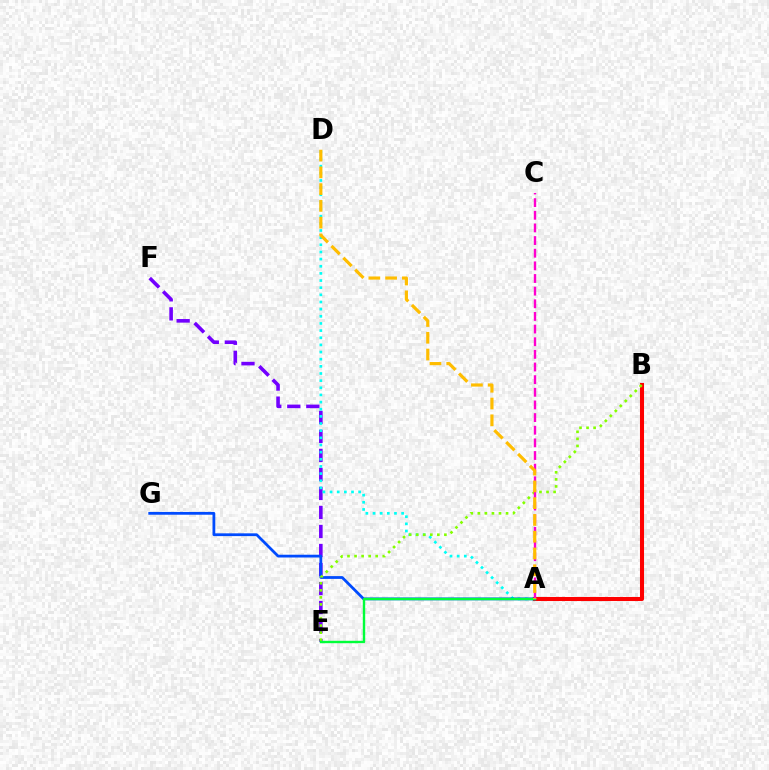{('E', 'F'): [{'color': '#7200ff', 'line_style': 'dashed', 'thickness': 2.58}], ('A', 'D'): [{'color': '#00fff6', 'line_style': 'dotted', 'thickness': 1.94}, {'color': '#ffbd00', 'line_style': 'dashed', 'thickness': 2.28}], ('A', 'B'): [{'color': '#ff0000', 'line_style': 'solid', 'thickness': 2.92}], ('A', 'G'): [{'color': '#004bff', 'line_style': 'solid', 'thickness': 2.0}], ('B', 'E'): [{'color': '#84ff00', 'line_style': 'dotted', 'thickness': 1.92}], ('A', 'E'): [{'color': '#00ff39', 'line_style': 'solid', 'thickness': 1.73}], ('A', 'C'): [{'color': '#ff00cf', 'line_style': 'dashed', 'thickness': 1.72}]}